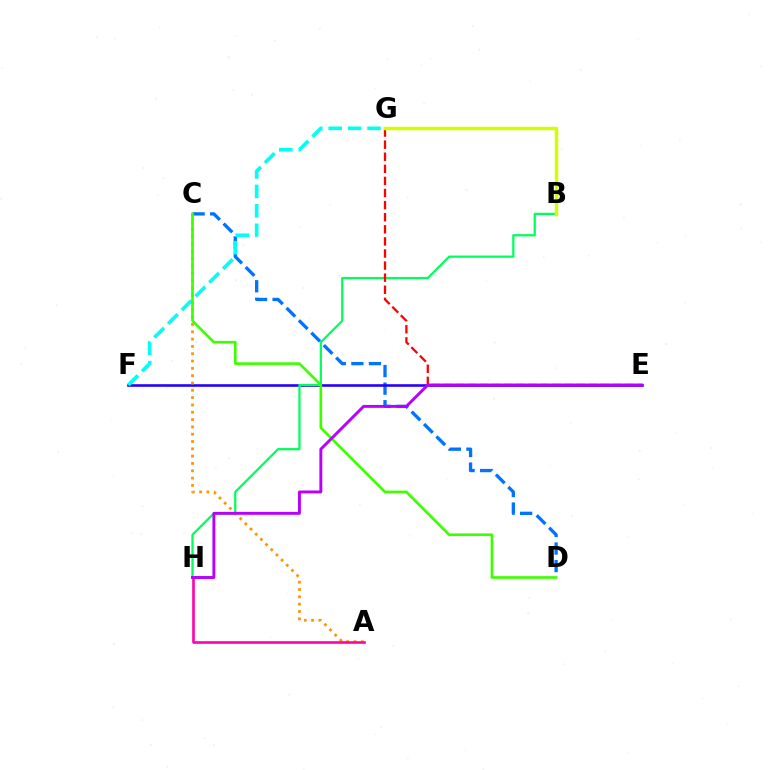{('C', 'D'): [{'color': '#0074ff', 'line_style': 'dashed', 'thickness': 2.39}, {'color': '#3dff00', 'line_style': 'solid', 'thickness': 1.92}], ('E', 'F'): [{'color': '#2500ff', 'line_style': 'solid', 'thickness': 1.87}], ('B', 'H'): [{'color': '#00ff5c', 'line_style': 'solid', 'thickness': 1.62}], ('F', 'G'): [{'color': '#00fff6', 'line_style': 'dashed', 'thickness': 2.64}], ('E', 'G'): [{'color': '#ff0000', 'line_style': 'dashed', 'thickness': 1.64}], ('A', 'C'): [{'color': '#ff9400', 'line_style': 'dotted', 'thickness': 1.99}], ('B', 'G'): [{'color': '#d1ff00', 'line_style': 'solid', 'thickness': 2.5}], ('A', 'H'): [{'color': '#ff00ac', 'line_style': 'solid', 'thickness': 1.88}], ('E', 'H'): [{'color': '#b900ff', 'line_style': 'solid', 'thickness': 2.11}]}